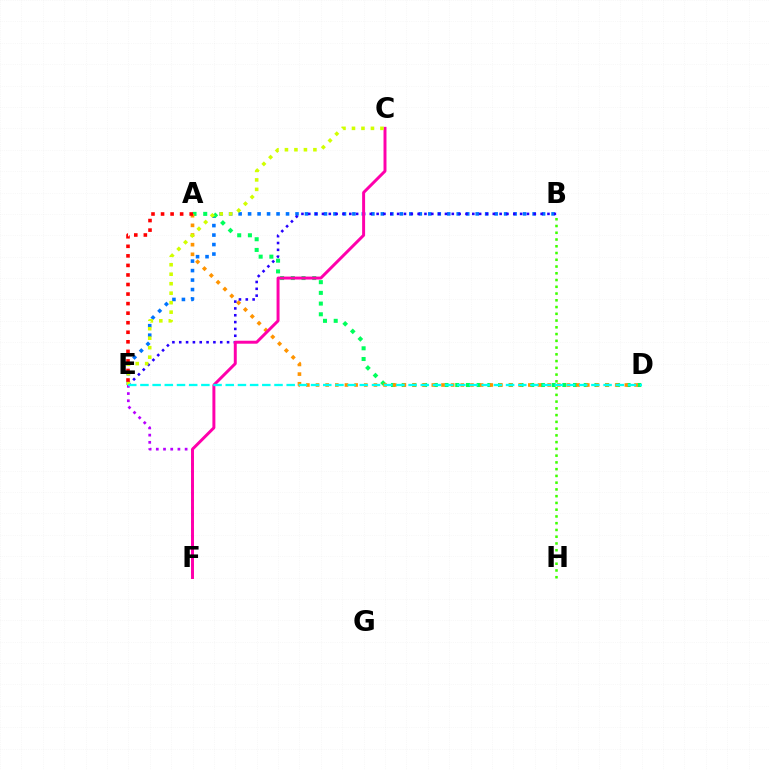{('B', 'E'): [{'color': '#0074ff', 'line_style': 'dotted', 'thickness': 2.58}, {'color': '#2500ff', 'line_style': 'dotted', 'thickness': 1.86}], ('B', 'H'): [{'color': '#3dff00', 'line_style': 'dotted', 'thickness': 1.84}], ('A', 'D'): [{'color': '#00ff5c', 'line_style': 'dotted', 'thickness': 2.91}, {'color': '#ff9400', 'line_style': 'dotted', 'thickness': 2.62}], ('E', 'F'): [{'color': '#b900ff', 'line_style': 'dotted', 'thickness': 1.96}], ('C', 'F'): [{'color': '#ff00ac', 'line_style': 'solid', 'thickness': 2.13}], ('C', 'E'): [{'color': '#d1ff00', 'line_style': 'dotted', 'thickness': 2.58}], ('A', 'E'): [{'color': '#ff0000', 'line_style': 'dotted', 'thickness': 2.59}], ('D', 'E'): [{'color': '#00fff6', 'line_style': 'dashed', 'thickness': 1.66}]}